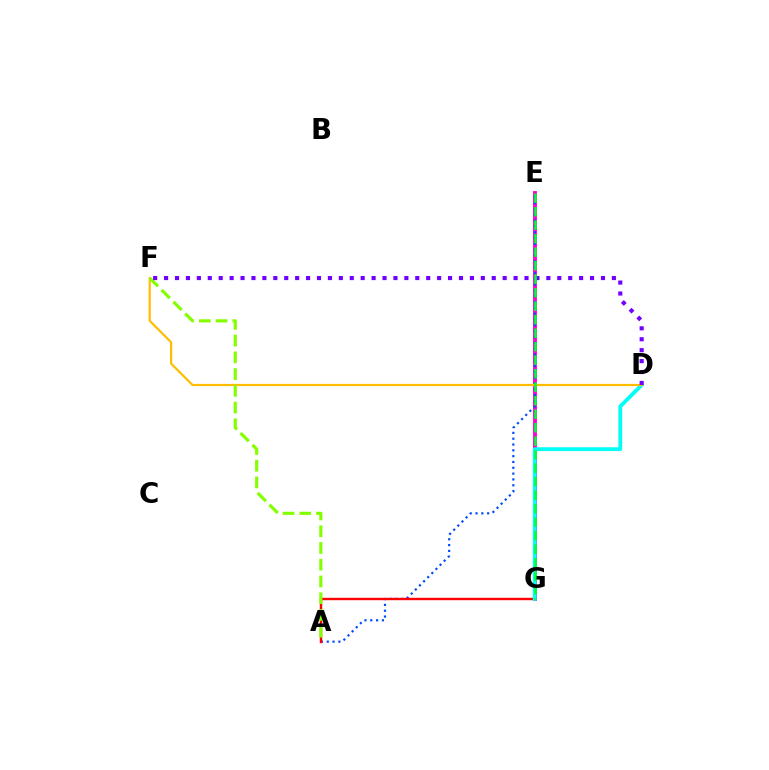{('E', 'G'): [{'color': '#ff00cf', 'line_style': 'solid', 'thickness': 2.78}, {'color': '#00ff39', 'line_style': 'dashed', 'thickness': 1.83}], ('A', 'E'): [{'color': '#004bff', 'line_style': 'dotted', 'thickness': 1.58}], ('A', 'G'): [{'color': '#ff0000', 'line_style': 'solid', 'thickness': 1.73}], ('D', 'G'): [{'color': '#00fff6', 'line_style': 'solid', 'thickness': 2.74}], ('D', 'F'): [{'color': '#ffbd00', 'line_style': 'solid', 'thickness': 1.57}, {'color': '#7200ff', 'line_style': 'dotted', 'thickness': 2.97}], ('A', 'F'): [{'color': '#84ff00', 'line_style': 'dashed', 'thickness': 2.27}]}